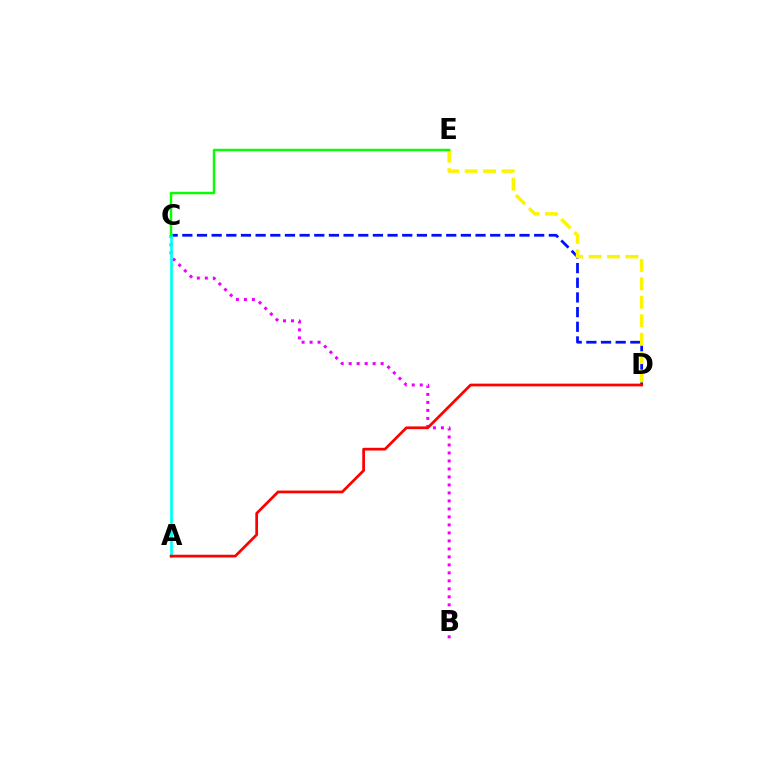{('C', 'D'): [{'color': '#0010ff', 'line_style': 'dashed', 'thickness': 1.99}], ('B', 'C'): [{'color': '#ee00ff', 'line_style': 'dotted', 'thickness': 2.17}], ('A', 'C'): [{'color': '#00fff6', 'line_style': 'solid', 'thickness': 1.94}], ('D', 'E'): [{'color': '#fcf500', 'line_style': 'dashed', 'thickness': 2.51}], ('A', 'D'): [{'color': '#ff0000', 'line_style': 'solid', 'thickness': 1.97}], ('C', 'E'): [{'color': '#08ff00', 'line_style': 'solid', 'thickness': 1.78}]}